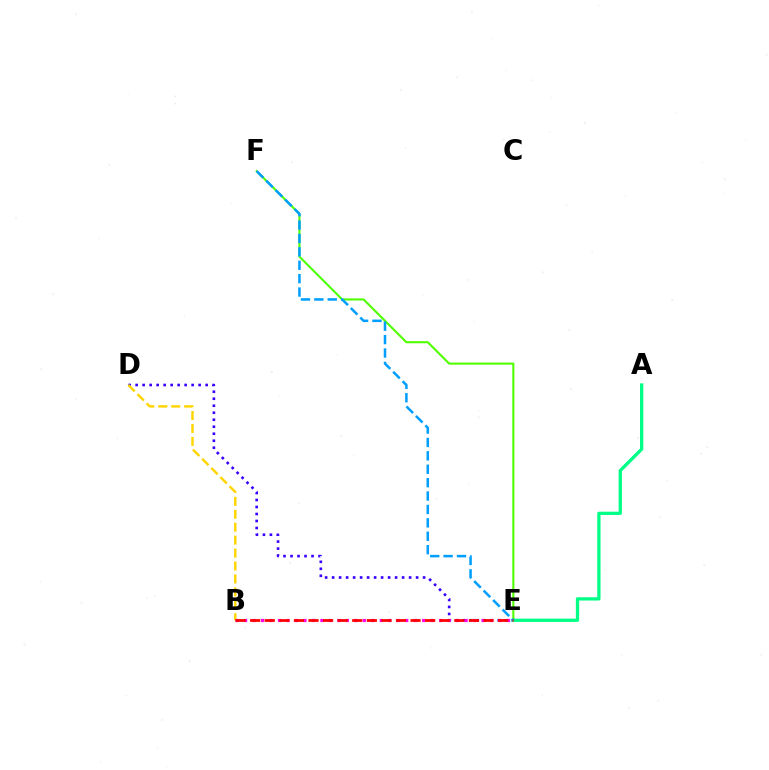{('D', 'E'): [{'color': '#3700ff', 'line_style': 'dotted', 'thickness': 1.9}], ('B', 'D'): [{'color': '#ffd500', 'line_style': 'dashed', 'thickness': 1.76}], ('E', 'F'): [{'color': '#4fff00', 'line_style': 'solid', 'thickness': 1.51}, {'color': '#009eff', 'line_style': 'dashed', 'thickness': 1.82}], ('A', 'E'): [{'color': '#00ff86', 'line_style': 'solid', 'thickness': 2.36}], ('B', 'E'): [{'color': '#ff00ed', 'line_style': 'dotted', 'thickness': 2.3}, {'color': '#ff0000', 'line_style': 'dashed', 'thickness': 1.98}]}